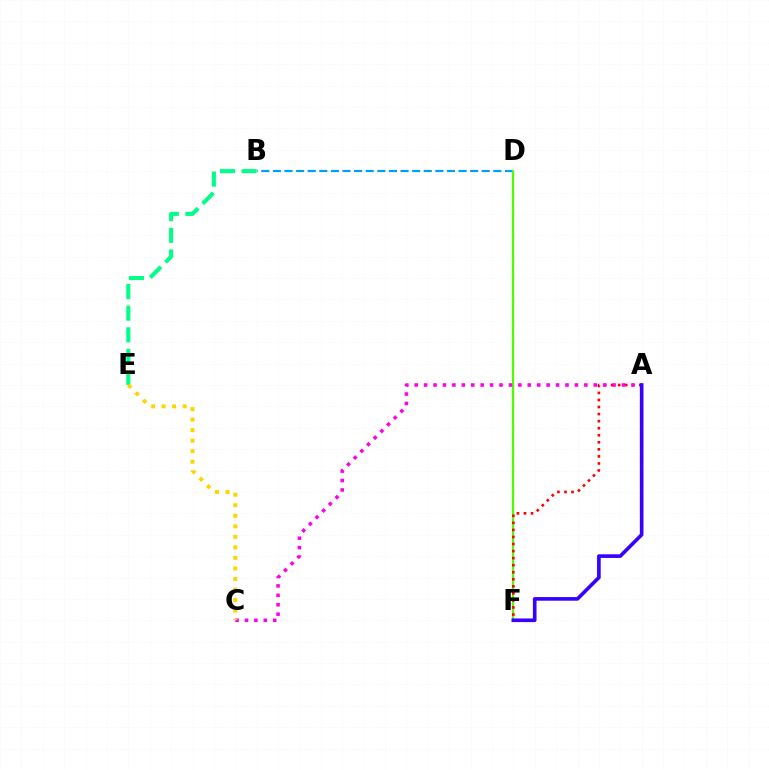{('B', 'E'): [{'color': '#00ff86', 'line_style': 'dashed', 'thickness': 2.94}], ('B', 'D'): [{'color': '#009eff', 'line_style': 'dashed', 'thickness': 1.58}], ('D', 'F'): [{'color': '#4fff00', 'line_style': 'solid', 'thickness': 1.62}], ('A', 'F'): [{'color': '#ff0000', 'line_style': 'dotted', 'thickness': 1.92}, {'color': '#3700ff', 'line_style': 'solid', 'thickness': 2.61}], ('A', 'C'): [{'color': '#ff00ed', 'line_style': 'dotted', 'thickness': 2.56}], ('C', 'E'): [{'color': '#ffd500', 'line_style': 'dotted', 'thickness': 2.86}]}